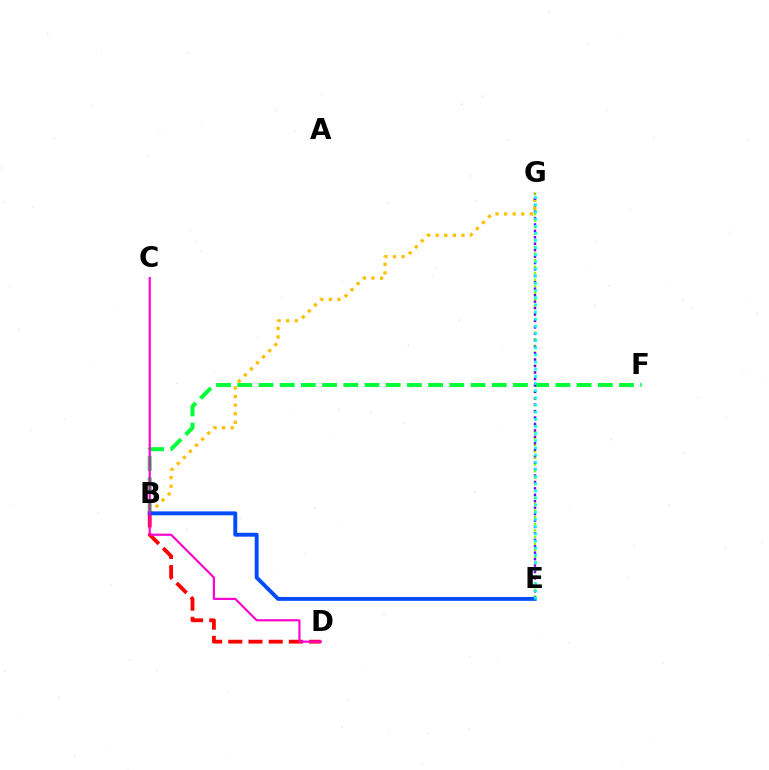{('E', 'G'): [{'color': '#84ff00', 'line_style': 'dotted', 'thickness': 1.79}, {'color': '#7200ff', 'line_style': 'dotted', 'thickness': 1.75}, {'color': '#00fff6', 'line_style': 'dotted', 'thickness': 1.94}], ('B', 'D'): [{'color': '#ff0000', 'line_style': 'dashed', 'thickness': 2.74}], ('B', 'G'): [{'color': '#ffbd00', 'line_style': 'dotted', 'thickness': 2.33}], ('B', 'F'): [{'color': '#00ff39', 'line_style': 'dashed', 'thickness': 2.88}], ('B', 'E'): [{'color': '#004bff', 'line_style': 'solid', 'thickness': 2.8}], ('C', 'D'): [{'color': '#ff00cf', 'line_style': 'solid', 'thickness': 1.56}]}